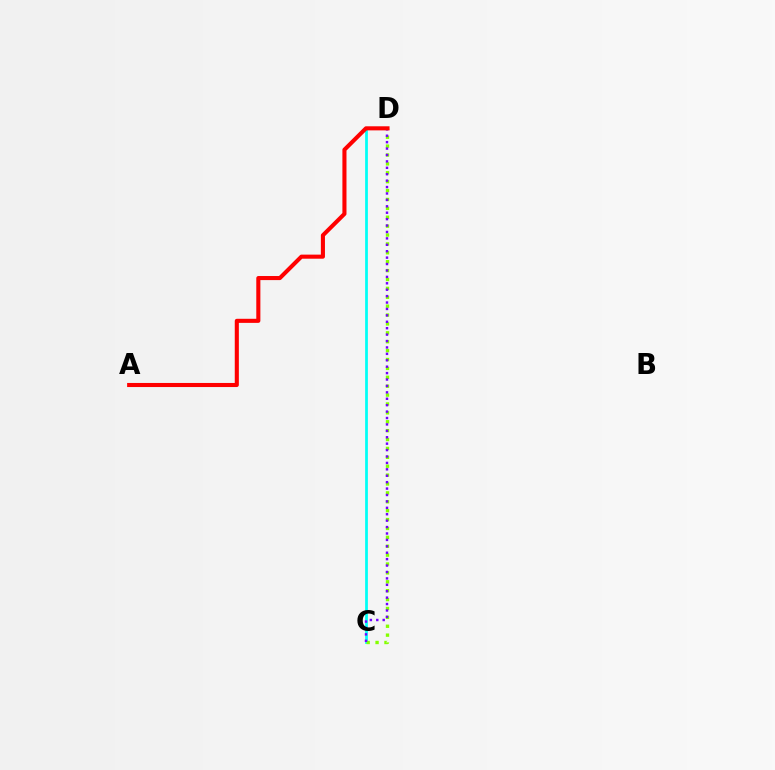{('C', 'D'): [{'color': '#00fff6', 'line_style': 'solid', 'thickness': 1.98}, {'color': '#84ff00', 'line_style': 'dotted', 'thickness': 2.42}, {'color': '#7200ff', 'line_style': 'dotted', 'thickness': 1.74}], ('A', 'D'): [{'color': '#ff0000', 'line_style': 'solid', 'thickness': 2.94}]}